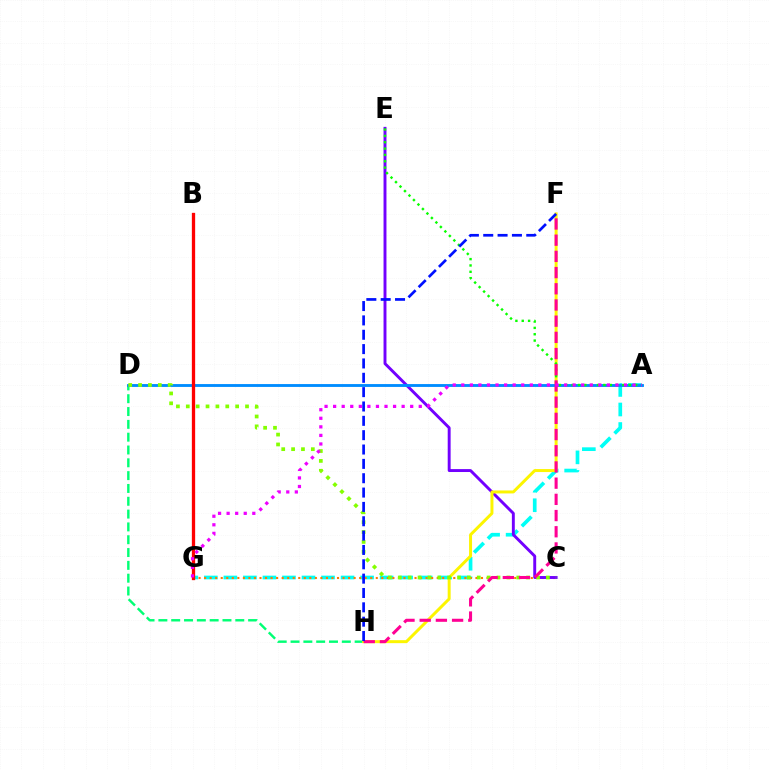{('A', 'G'): [{'color': '#00fff6', 'line_style': 'dashed', 'thickness': 2.65}, {'color': '#ee00ff', 'line_style': 'dotted', 'thickness': 2.33}], ('D', 'H'): [{'color': '#00ff74', 'line_style': 'dashed', 'thickness': 1.74}], ('C', 'G'): [{'color': '#ff7c00', 'line_style': 'dotted', 'thickness': 1.5}], ('C', 'E'): [{'color': '#7200ff', 'line_style': 'solid', 'thickness': 2.1}], ('F', 'H'): [{'color': '#fcf500', 'line_style': 'solid', 'thickness': 2.14}, {'color': '#ff0094', 'line_style': 'dashed', 'thickness': 2.2}, {'color': '#0010ff', 'line_style': 'dashed', 'thickness': 1.95}], ('A', 'D'): [{'color': '#008cff', 'line_style': 'solid', 'thickness': 2.06}], ('A', 'E'): [{'color': '#08ff00', 'line_style': 'dotted', 'thickness': 1.72}], ('B', 'G'): [{'color': '#ff0000', 'line_style': 'solid', 'thickness': 2.38}], ('C', 'D'): [{'color': '#84ff00', 'line_style': 'dotted', 'thickness': 2.68}]}